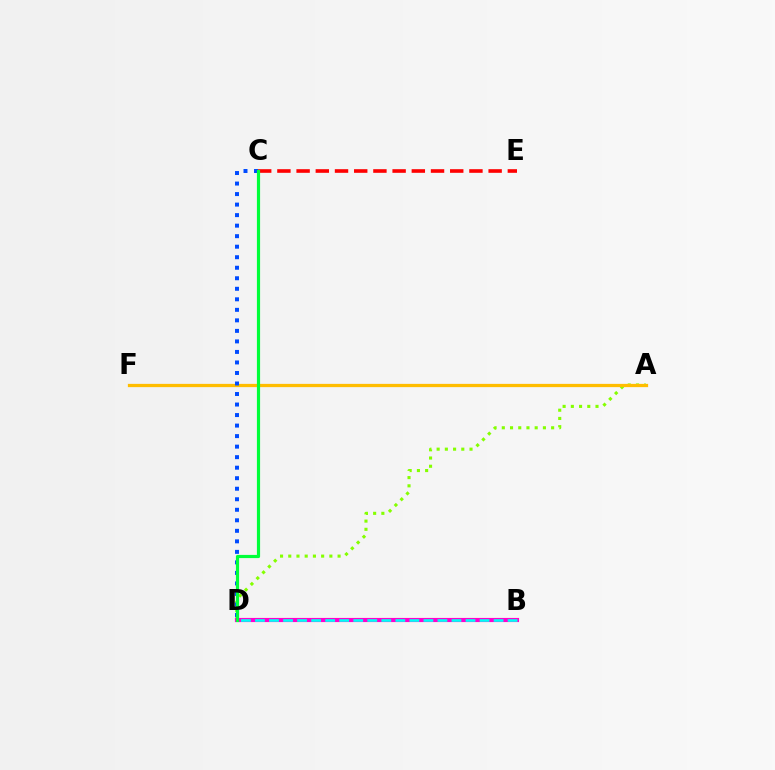{('A', 'D'): [{'color': '#84ff00', 'line_style': 'dotted', 'thickness': 2.23}], ('B', 'D'): [{'color': '#7200ff', 'line_style': 'solid', 'thickness': 2.07}, {'color': '#ff00cf', 'line_style': 'solid', 'thickness': 2.98}, {'color': '#00fff6', 'line_style': 'dashed', 'thickness': 1.91}], ('A', 'F'): [{'color': '#ffbd00', 'line_style': 'solid', 'thickness': 2.35}], ('C', 'E'): [{'color': '#ff0000', 'line_style': 'dashed', 'thickness': 2.61}], ('C', 'D'): [{'color': '#004bff', 'line_style': 'dotted', 'thickness': 2.86}, {'color': '#00ff39', 'line_style': 'solid', 'thickness': 2.29}]}